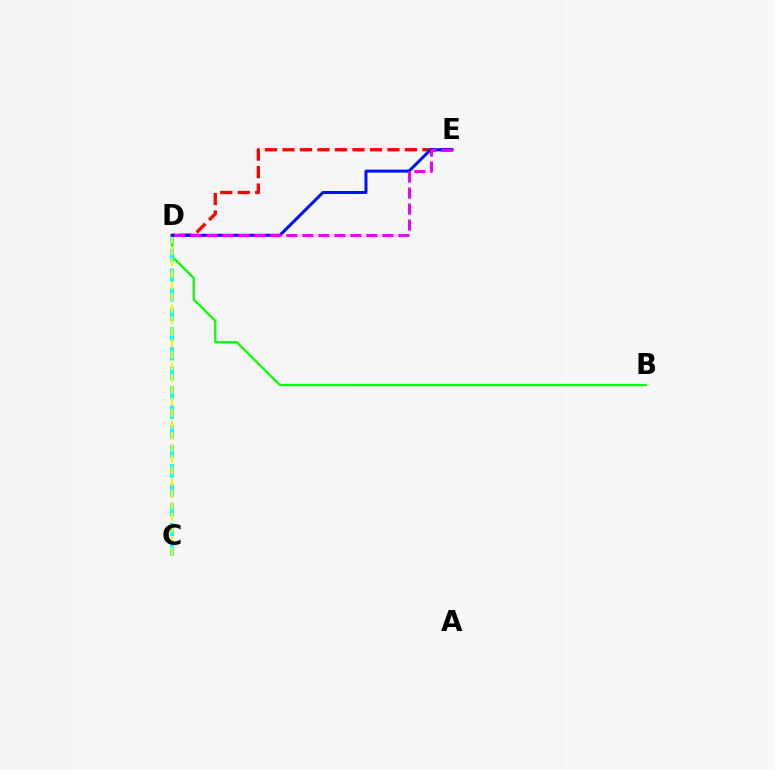{('B', 'D'): [{'color': '#08ff00', 'line_style': 'solid', 'thickness': 1.61}], ('C', 'D'): [{'color': '#00fff6', 'line_style': 'dashed', 'thickness': 2.66}, {'color': '#fcf500', 'line_style': 'dashed', 'thickness': 1.57}], ('D', 'E'): [{'color': '#ff0000', 'line_style': 'dashed', 'thickness': 2.38}, {'color': '#0010ff', 'line_style': 'solid', 'thickness': 2.17}, {'color': '#ee00ff', 'line_style': 'dashed', 'thickness': 2.17}]}